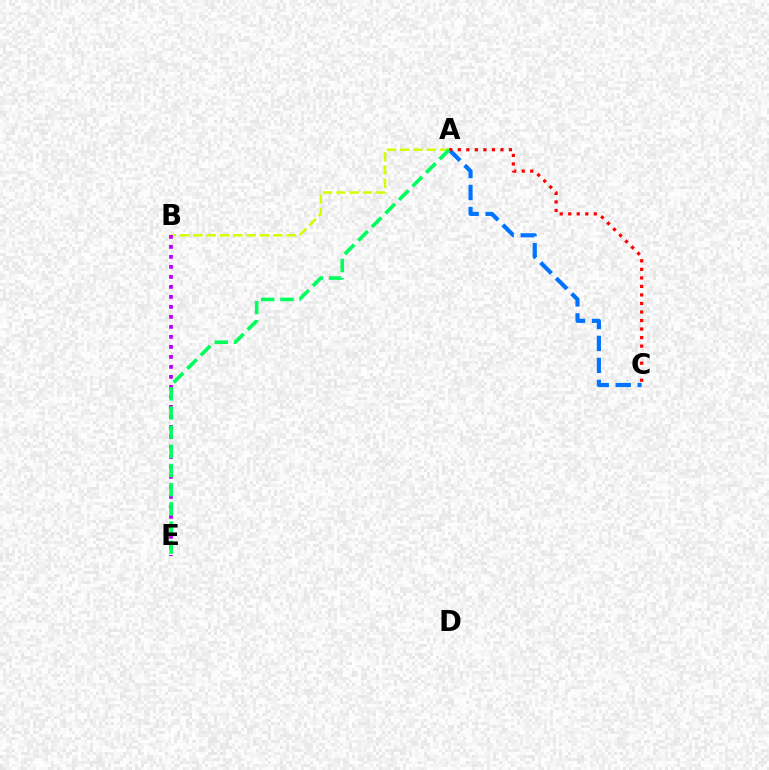{('A', 'B'): [{'color': '#d1ff00', 'line_style': 'dashed', 'thickness': 1.81}], ('A', 'C'): [{'color': '#0074ff', 'line_style': 'dashed', 'thickness': 2.99}, {'color': '#ff0000', 'line_style': 'dotted', 'thickness': 2.32}], ('B', 'E'): [{'color': '#b900ff', 'line_style': 'dotted', 'thickness': 2.72}], ('A', 'E'): [{'color': '#00ff5c', 'line_style': 'dashed', 'thickness': 2.61}]}